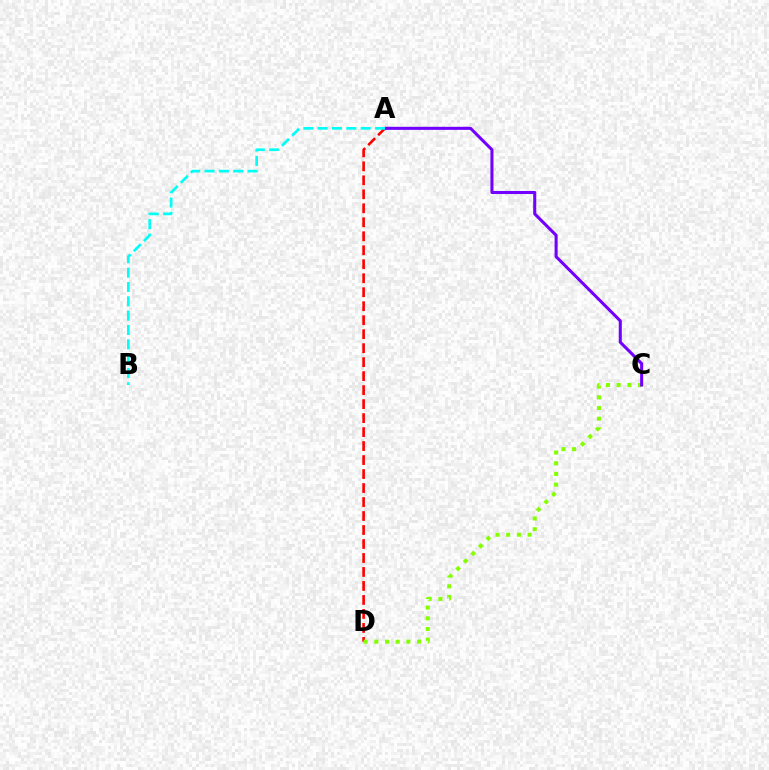{('A', 'D'): [{'color': '#ff0000', 'line_style': 'dashed', 'thickness': 1.9}], ('C', 'D'): [{'color': '#84ff00', 'line_style': 'dotted', 'thickness': 2.9}], ('A', 'C'): [{'color': '#7200ff', 'line_style': 'solid', 'thickness': 2.2}], ('A', 'B'): [{'color': '#00fff6', 'line_style': 'dashed', 'thickness': 1.95}]}